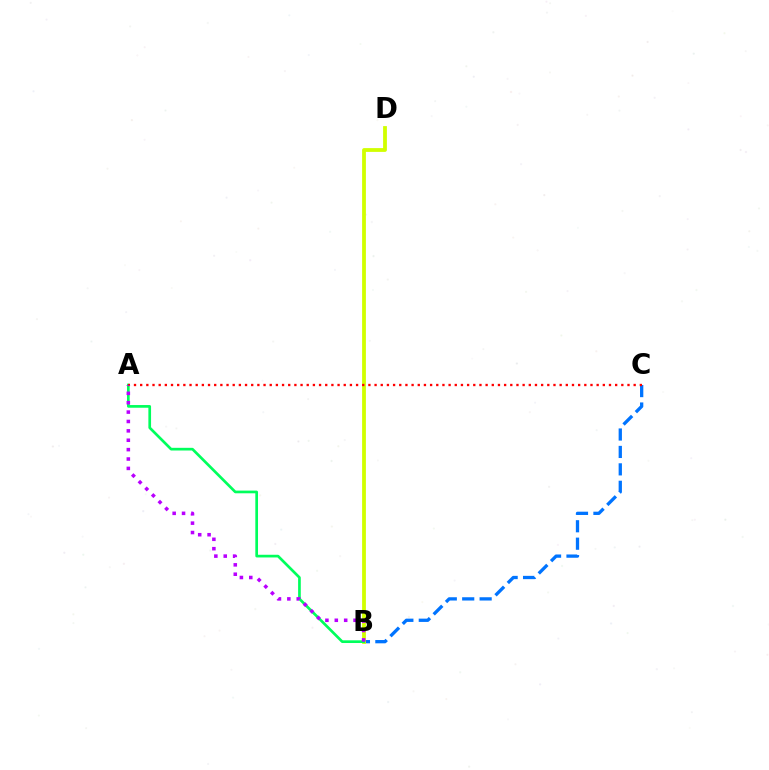{('B', 'C'): [{'color': '#0074ff', 'line_style': 'dashed', 'thickness': 2.37}], ('B', 'D'): [{'color': '#d1ff00', 'line_style': 'solid', 'thickness': 2.73}], ('A', 'B'): [{'color': '#00ff5c', 'line_style': 'solid', 'thickness': 1.94}, {'color': '#b900ff', 'line_style': 'dotted', 'thickness': 2.55}], ('A', 'C'): [{'color': '#ff0000', 'line_style': 'dotted', 'thickness': 1.68}]}